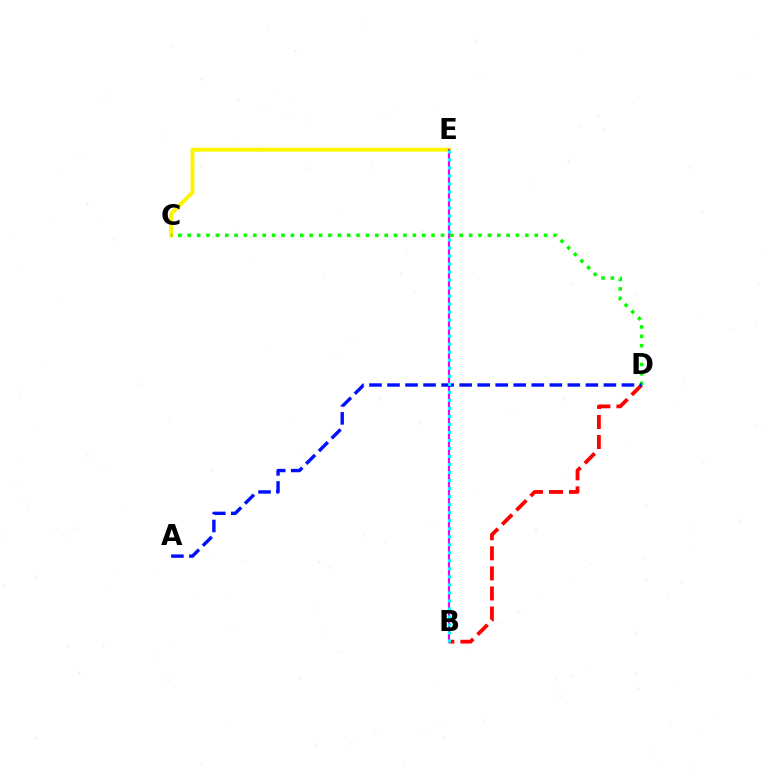{('B', 'D'): [{'color': '#ff0000', 'line_style': 'dashed', 'thickness': 2.73}], ('C', 'E'): [{'color': '#fcf500', 'line_style': 'solid', 'thickness': 2.81}], ('C', 'D'): [{'color': '#08ff00', 'line_style': 'dotted', 'thickness': 2.55}], ('B', 'E'): [{'color': '#ee00ff', 'line_style': 'solid', 'thickness': 1.56}, {'color': '#00fff6', 'line_style': 'dotted', 'thickness': 2.18}], ('A', 'D'): [{'color': '#0010ff', 'line_style': 'dashed', 'thickness': 2.45}]}